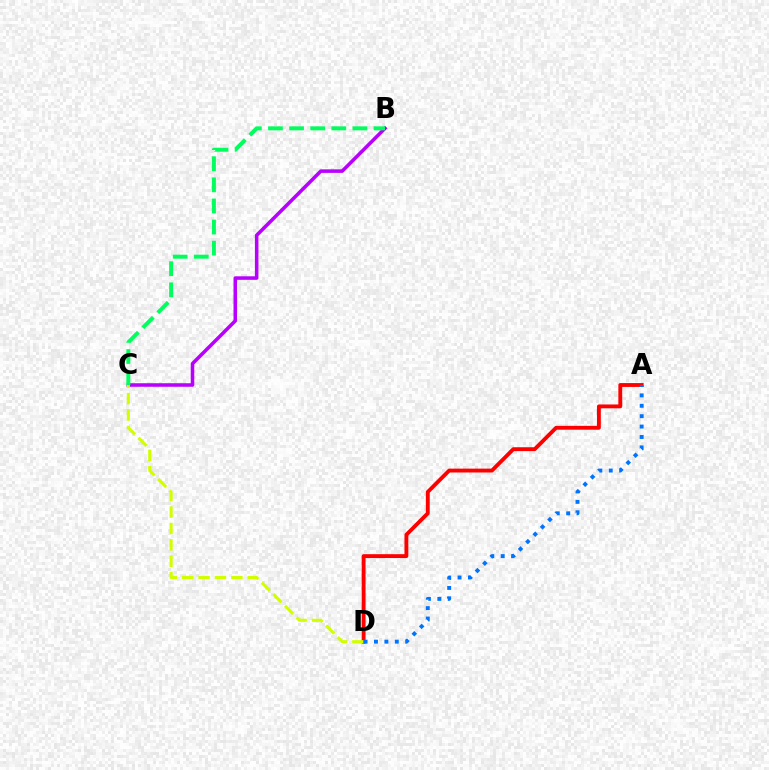{('A', 'D'): [{'color': '#ff0000', 'line_style': 'solid', 'thickness': 2.78}, {'color': '#0074ff', 'line_style': 'dotted', 'thickness': 2.83}], ('B', 'C'): [{'color': '#b900ff', 'line_style': 'solid', 'thickness': 2.55}, {'color': '#00ff5c', 'line_style': 'dashed', 'thickness': 2.87}], ('C', 'D'): [{'color': '#d1ff00', 'line_style': 'dashed', 'thickness': 2.23}]}